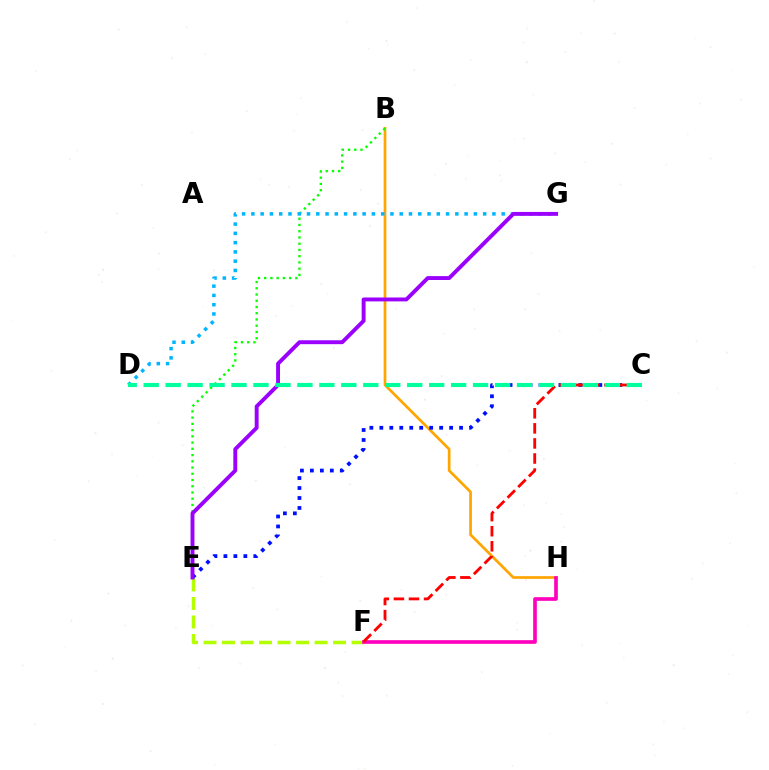{('E', 'F'): [{'color': '#b3ff00', 'line_style': 'dashed', 'thickness': 2.51}], ('B', 'H'): [{'color': '#ffa500', 'line_style': 'solid', 'thickness': 1.95}], ('B', 'E'): [{'color': '#08ff00', 'line_style': 'dotted', 'thickness': 1.7}], ('F', 'H'): [{'color': '#ff00bd', 'line_style': 'solid', 'thickness': 2.63}], ('C', 'E'): [{'color': '#0010ff', 'line_style': 'dotted', 'thickness': 2.71}], ('C', 'F'): [{'color': '#ff0000', 'line_style': 'dashed', 'thickness': 2.05}], ('D', 'G'): [{'color': '#00b5ff', 'line_style': 'dotted', 'thickness': 2.52}], ('E', 'G'): [{'color': '#9b00ff', 'line_style': 'solid', 'thickness': 2.81}], ('C', 'D'): [{'color': '#00ff9d', 'line_style': 'dashed', 'thickness': 2.98}]}